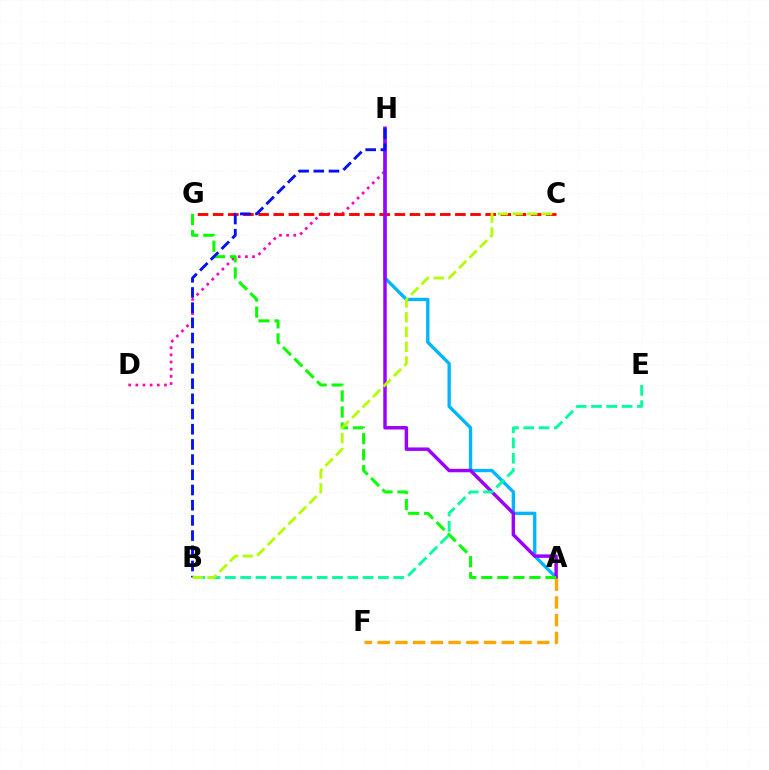{('D', 'H'): [{'color': '#ff00bd', 'line_style': 'dotted', 'thickness': 1.94}], ('A', 'H'): [{'color': '#00b5ff', 'line_style': 'solid', 'thickness': 2.4}, {'color': '#9b00ff', 'line_style': 'solid', 'thickness': 2.48}], ('C', 'G'): [{'color': '#ff0000', 'line_style': 'dashed', 'thickness': 2.06}], ('A', 'F'): [{'color': '#ffa500', 'line_style': 'dashed', 'thickness': 2.41}], ('B', 'E'): [{'color': '#00ff9d', 'line_style': 'dashed', 'thickness': 2.08}], ('A', 'G'): [{'color': '#08ff00', 'line_style': 'dashed', 'thickness': 2.18}], ('B', 'H'): [{'color': '#0010ff', 'line_style': 'dashed', 'thickness': 2.06}], ('B', 'C'): [{'color': '#b3ff00', 'line_style': 'dashed', 'thickness': 2.0}]}